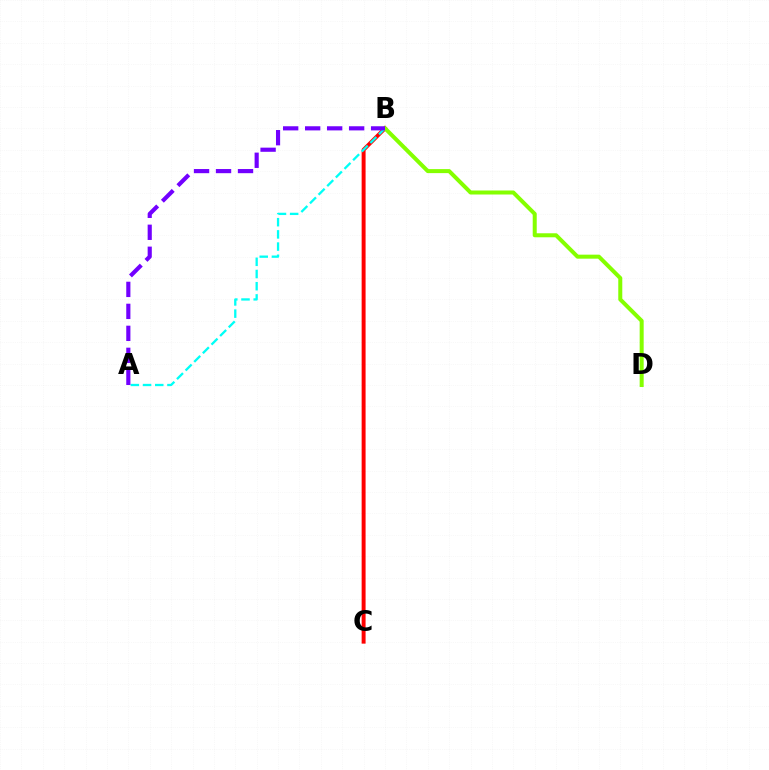{('B', 'C'): [{'color': '#ff0000', 'line_style': 'solid', 'thickness': 2.84}], ('A', 'B'): [{'color': '#00fff6', 'line_style': 'dashed', 'thickness': 1.66}, {'color': '#7200ff', 'line_style': 'dashed', 'thickness': 2.99}], ('B', 'D'): [{'color': '#84ff00', 'line_style': 'solid', 'thickness': 2.89}]}